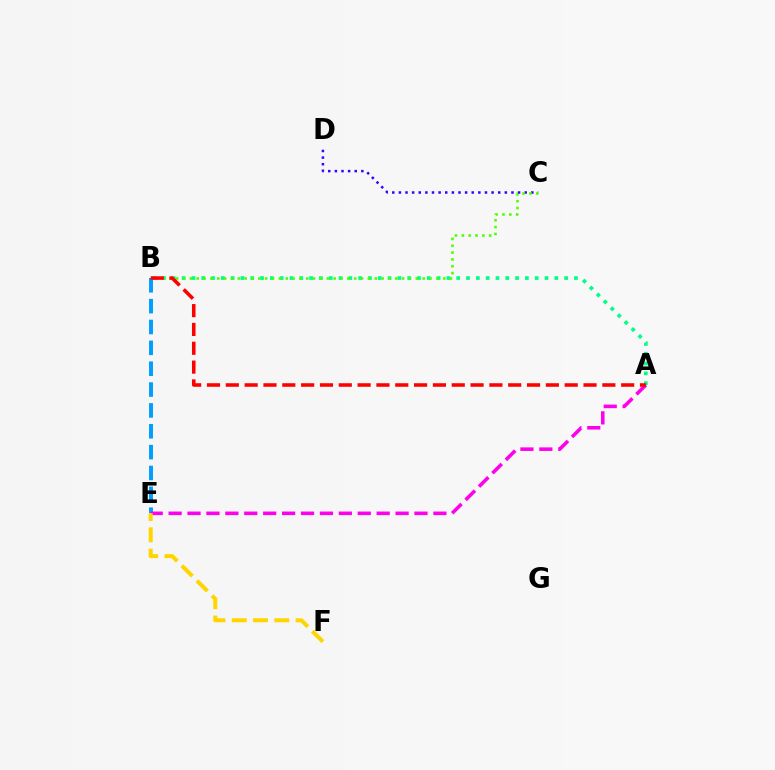{('C', 'D'): [{'color': '#3700ff', 'line_style': 'dotted', 'thickness': 1.8}], ('A', 'B'): [{'color': '#00ff86', 'line_style': 'dotted', 'thickness': 2.66}, {'color': '#ff0000', 'line_style': 'dashed', 'thickness': 2.56}], ('B', 'E'): [{'color': '#009eff', 'line_style': 'dashed', 'thickness': 2.83}], ('B', 'C'): [{'color': '#4fff00', 'line_style': 'dotted', 'thickness': 1.86}], ('A', 'E'): [{'color': '#ff00ed', 'line_style': 'dashed', 'thickness': 2.57}], ('E', 'F'): [{'color': '#ffd500', 'line_style': 'dashed', 'thickness': 2.89}]}